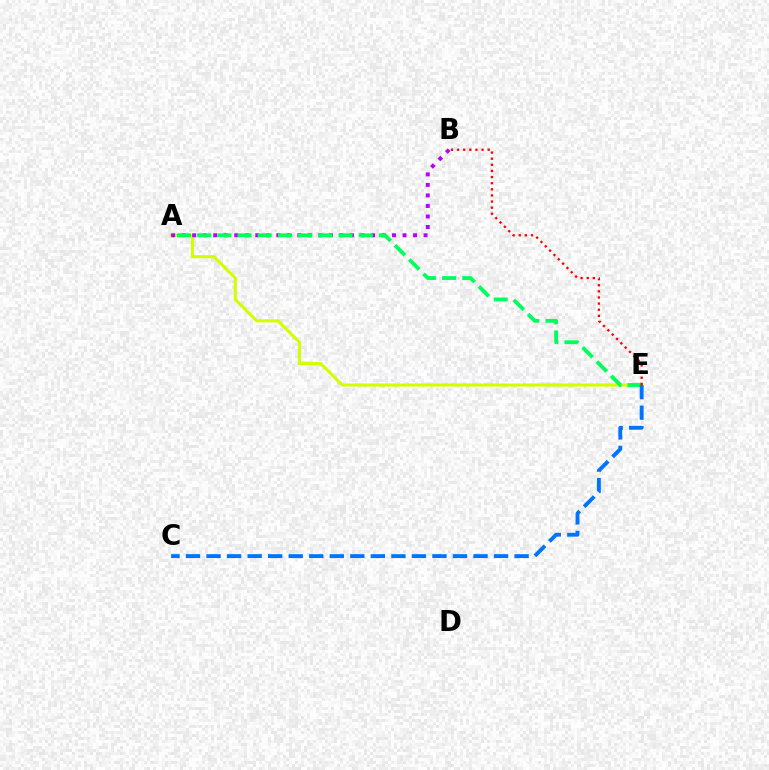{('A', 'E'): [{'color': '#d1ff00', 'line_style': 'solid', 'thickness': 2.21}, {'color': '#00ff5c', 'line_style': 'dashed', 'thickness': 2.74}], ('A', 'B'): [{'color': '#b900ff', 'line_style': 'dotted', 'thickness': 2.86}], ('C', 'E'): [{'color': '#0074ff', 'line_style': 'dashed', 'thickness': 2.79}], ('B', 'E'): [{'color': '#ff0000', 'line_style': 'dotted', 'thickness': 1.66}]}